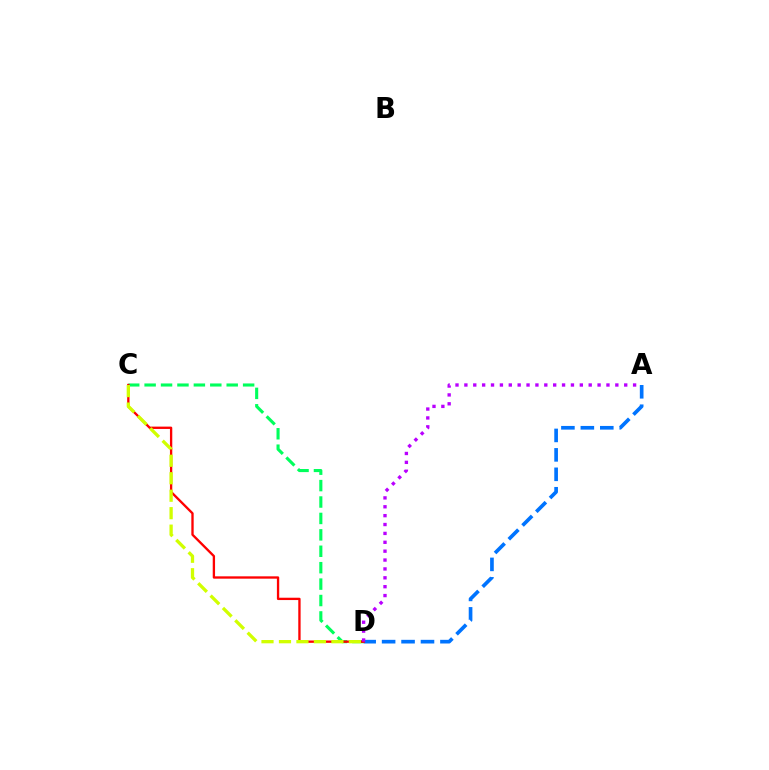{('A', 'D'): [{'color': '#0074ff', 'line_style': 'dashed', 'thickness': 2.64}, {'color': '#b900ff', 'line_style': 'dotted', 'thickness': 2.41}], ('C', 'D'): [{'color': '#00ff5c', 'line_style': 'dashed', 'thickness': 2.23}, {'color': '#ff0000', 'line_style': 'solid', 'thickness': 1.68}, {'color': '#d1ff00', 'line_style': 'dashed', 'thickness': 2.37}]}